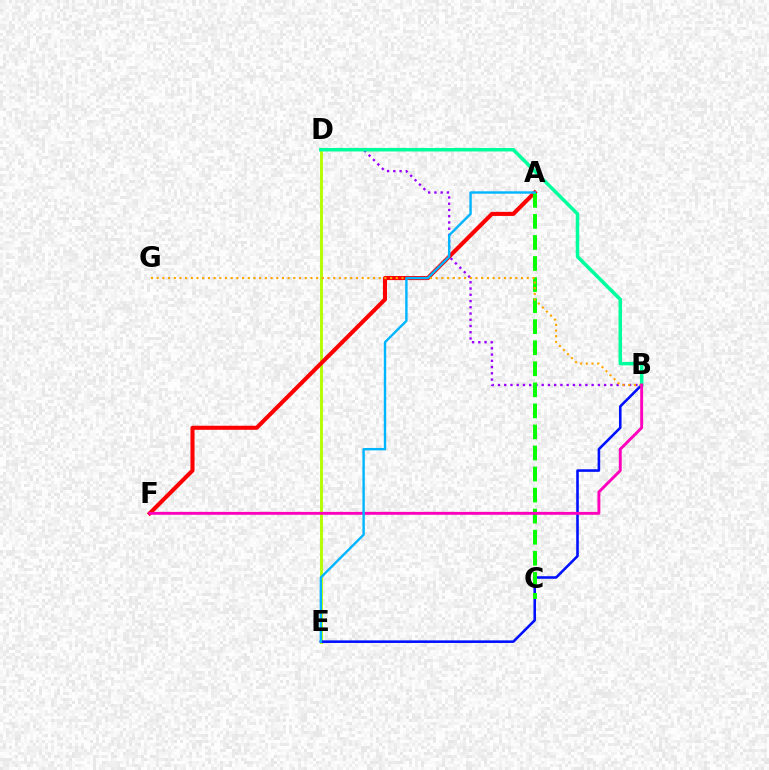{('D', 'E'): [{'color': '#b3ff00', 'line_style': 'solid', 'thickness': 2.07}], ('A', 'F'): [{'color': '#ff0000', 'line_style': 'solid', 'thickness': 2.93}], ('B', 'D'): [{'color': '#9b00ff', 'line_style': 'dotted', 'thickness': 1.7}, {'color': '#00ff9d', 'line_style': 'solid', 'thickness': 2.53}], ('B', 'E'): [{'color': '#0010ff', 'line_style': 'solid', 'thickness': 1.86}], ('A', 'C'): [{'color': '#08ff00', 'line_style': 'dashed', 'thickness': 2.86}], ('B', 'G'): [{'color': '#ffa500', 'line_style': 'dotted', 'thickness': 1.55}], ('B', 'F'): [{'color': '#ff00bd', 'line_style': 'solid', 'thickness': 2.08}], ('A', 'E'): [{'color': '#00b5ff', 'line_style': 'solid', 'thickness': 1.73}]}